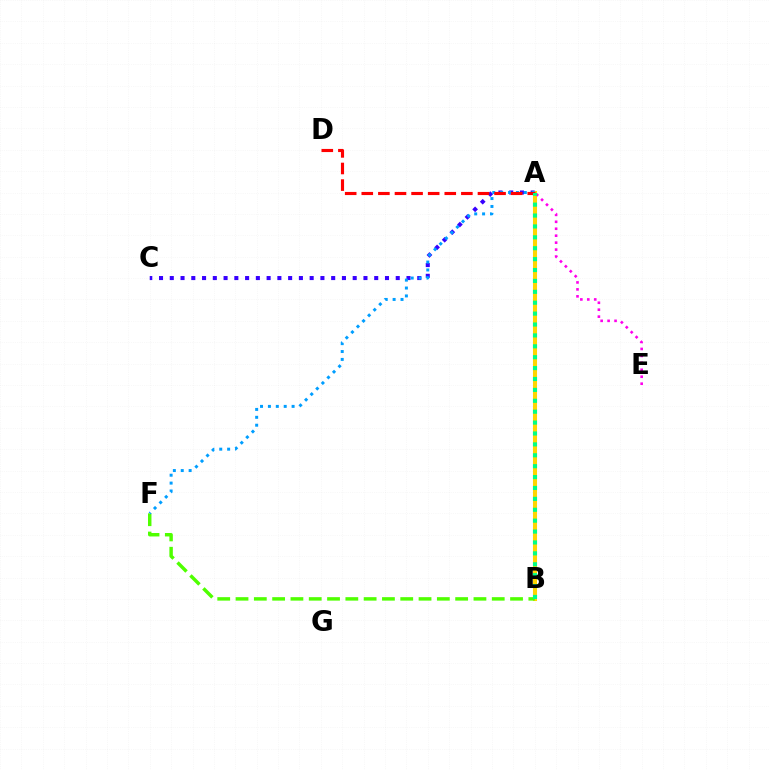{('A', 'C'): [{'color': '#3700ff', 'line_style': 'dotted', 'thickness': 2.92}], ('A', 'B'): [{'color': '#ffd500', 'line_style': 'solid', 'thickness': 2.93}, {'color': '#00ff86', 'line_style': 'dotted', 'thickness': 2.96}], ('B', 'F'): [{'color': '#4fff00', 'line_style': 'dashed', 'thickness': 2.49}], ('A', 'F'): [{'color': '#009eff', 'line_style': 'dotted', 'thickness': 2.14}], ('A', 'E'): [{'color': '#ff00ed', 'line_style': 'dotted', 'thickness': 1.89}], ('A', 'D'): [{'color': '#ff0000', 'line_style': 'dashed', 'thickness': 2.25}]}